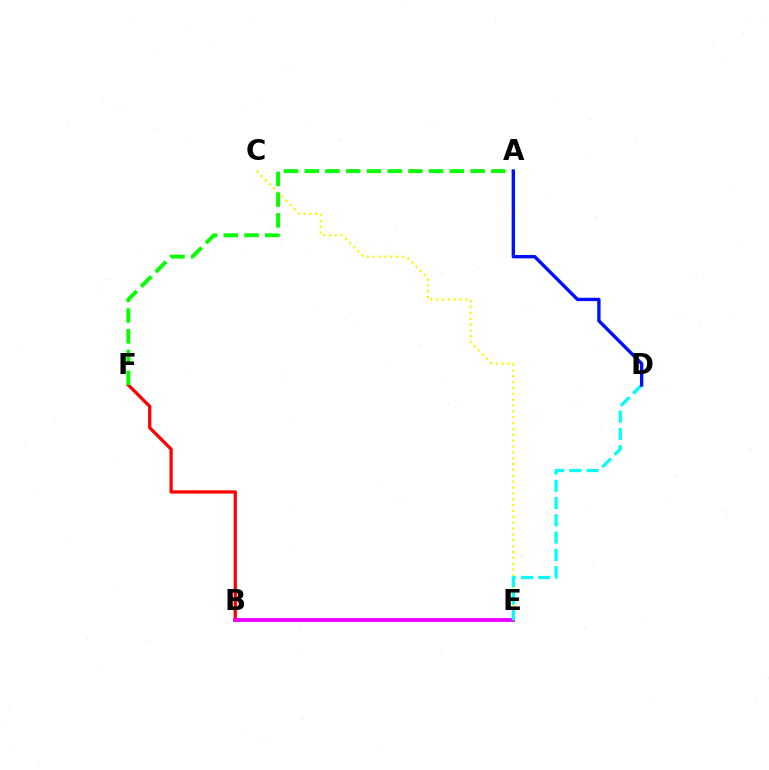{('B', 'F'): [{'color': '#ff0000', 'line_style': 'solid', 'thickness': 2.34}], ('C', 'E'): [{'color': '#fcf500', 'line_style': 'dotted', 'thickness': 1.59}], ('B', 'E'): [{'color': '#ee00ff', 'line_style': 'solid', 'thickness': 2.77}], ('D', 'E'): [{'color': '#00fff6', 'line_style': 'dashed', 'thickness': 2.34}], ('A', 'F'): [{'color': '#08ff00', 'line_style': 'dashed', 'thickness': 2.82}], ('A', 'D'): [{'color': '#0010ff', 'line_style': 'solid', 'thickness': 2.42}]}